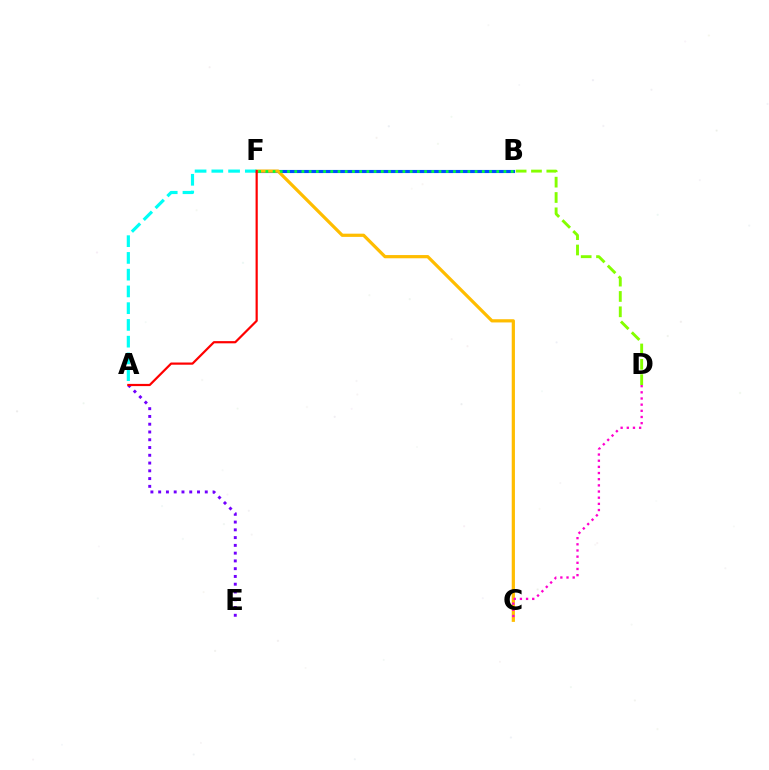{('B', 'F'): [{'color': '#004bff', 'line_style': 'solid', 'thickness': 2.25}, {'color': '#00ff39', 'line_style': 'dotted', 'thickness': 1.96}], ('C', 'F'): [{'color': '#ffbd00', 'line_style': 'solid', 'thickness': 2.31}], ('C', 'D'): [{'color': '#ff00cf', 'line_style': 'dotted', 'thickness': 1.67}], ('B', 'D'): [{'color': '#84ff00', 'line_style': 'dashed', 'thickness': 2.08}], ('A', 'E'): [{'color': '#7200ff', 'line_style': 'dotted', 'thickness': 2.11}], ('A', 'F'): [{'color': '#00fff6', 'line_style': 'dashed', 'thickness': 2.28}, {'color': '#ff0000', 'line_style': 'solid', 'thickness': 1.59}]}